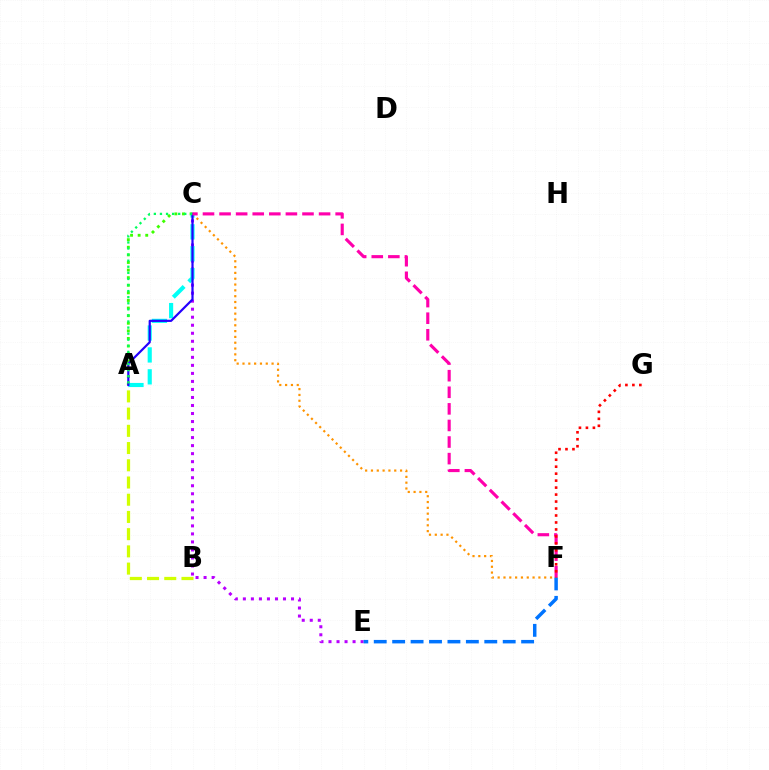{('C', 'E'): [{'color': '#b900ff', 'line_style': 'dotted', 'thickness': 2.18}], ('A', 'C'): [{'color': '#3dff00', 'line_style': 'dotted', 'thickness': 2.06}, {'color': '#00fff6', 'line_style': 'dashed', 'thickness': 2.98}, {'color': '#2500ff', 'line_style': 'solid', 'thickness': 1.59}, {'color': '#00ff5c', 'line_style': 'dotted', 'thickness': 1.65}], ('C', 'F'): [{'color': '#ff9400', 'line_style': 'dotted', 'thickness': 1.58}, {'color': '#ff00ac', 'line_style': 'dashed', 'thickness': 2.25}], ('A', 'B'): [{'color': '#d1ff00', 'line_style': 'dashed', 'thickness': 2.34}], ('E', 'F'): [{'color': '#0074ff', 'line_style': 'dashed', 'thickness': 2.5}], ('F', 'G'): [{'color': '#ff0000', 'line_style': 'dotted', 'thickness': 1.89}]}